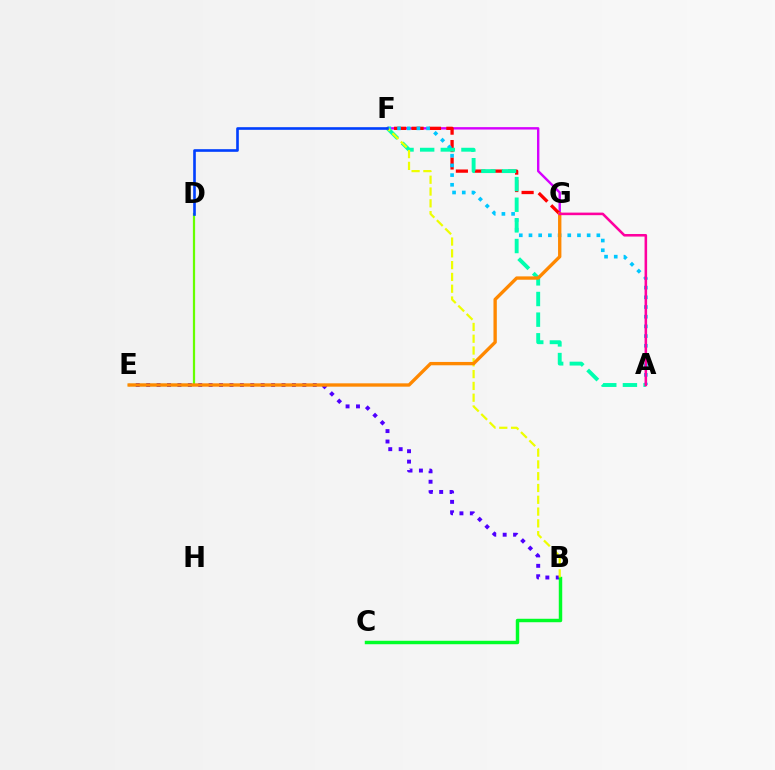{('F', 'G'): [{'color': '#d600ff', 'line_style': 'solid', 'thickness': 1.73}, {'color': '#ff0000', 'line_style': 'dashed', 'thickness': 2.37}], ('B', 'E'): [{'color': '#4f00ff', 'line_style': 'dotted', 'thickness': 2.83}], ('A', 'F'): [{'color': '#00c7ff', 'line_style': 'dotted', 'thickness': 2.63}, {'color': '#00ffaf', 'line_style': 'dashed', 'thickness': 2.8}], ('D', 'E'): [{'color': '#66ff00', 'line_style': 'solid', 'thickness': 1.6}], ('B', 'C'): [{'color': '#00ff27', 'line_style': 'solid', 'thickness': 2.49}], ('B', 'F'): [{'color': '#eeff00', 'line_style': 'dashed', 'thickness': 1.6}], ('E', 'G'): [{'color': '#ff8800', 'line_style': 'solid', 'thickness': 2.41}], ('A', 'G'): [{'color': '#ff00a0', 'line_style': 'solid', 'thickness': 1.84}], ('D', 'F'): [{'color': '#003fff', 'line_style': 'solid', 'thickness': 1.89}]}